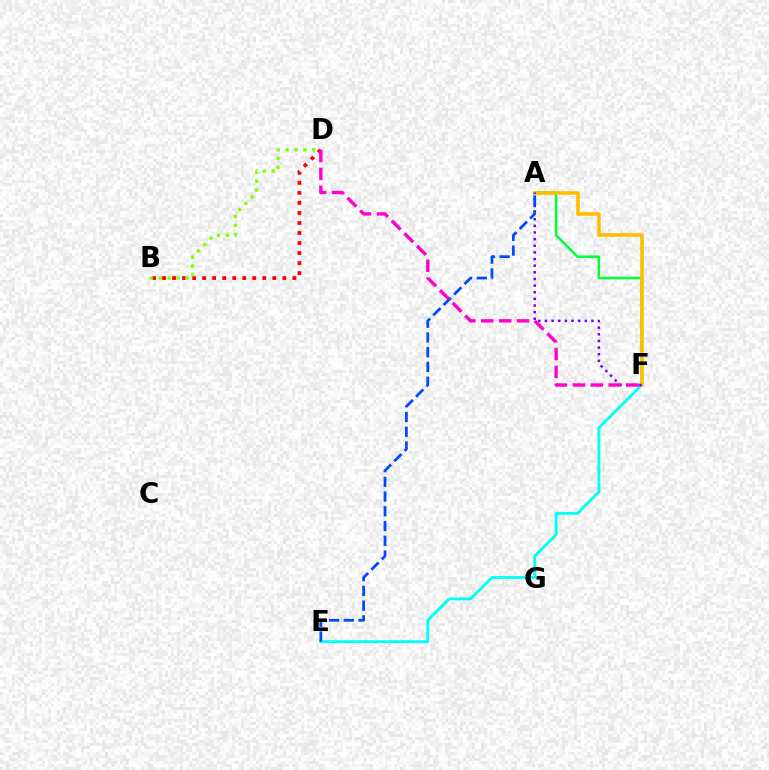{('E', 'F'): [{'color': '#00fff6', 'line_style': 'solid', 'thickness': 2.04}], ('B', 'D'): [{'color': '#ff0000', 'line_style': 'dotted', 'thickness': 2.72}, {'color': '#84ff00', 'line_style': 'dotted', 'thickness': 2.41}], ('A', 'F'): [{'color': '#00ff39', 'line_style': 'solid', 'thickness': 1.81}, {'color': '#ffbd00', 'line_style': 'solid', 'thickness': 2.58}, {'color': '#7200ff', 'line_style': 'dotted', 'thickness': 1.8}], ('A', 'E'): [{'color': '#004bff', 'line_style': 'dashed', 'thickness': 2.0}], ('D', 'F'): [{'color': '#ff00cf', 'line_style': 'dashed', 'thickness': 2.43}]}